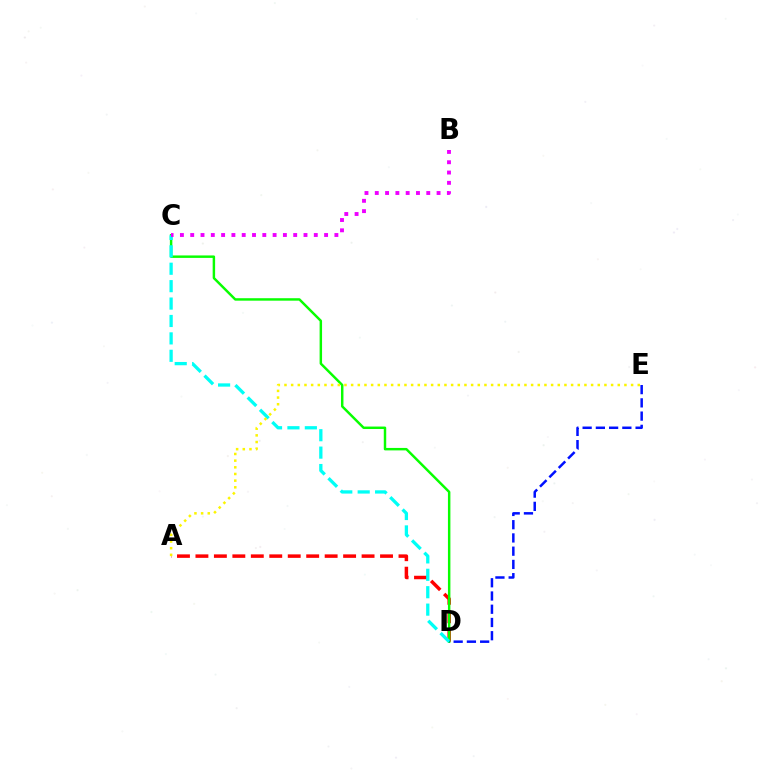{('A', 'D'): [{'color': '#ff0000', 'line_style': 'dashed', 'thickness': 2.51}], ('C', 'D'): [{'color': '#08ff00', 'line_style': 'solid', 'thickness': 1.77}, {'color': '#00fff6', 'line_style': 'dashed', 'thickness': 2.37}], ('B', 'C'): [{'color': '#ee00ff', 'line_style': 'dotted', 'thickness': 2.8}], ('D', 'E'): [{'color': '#0010ff', 'line_style': 'dashed', 'thickness': 1.8}], ('A', 'E'): [{'color': '#fcf500', 'line_style': 'dotted', 'thickness': 1.81}]}